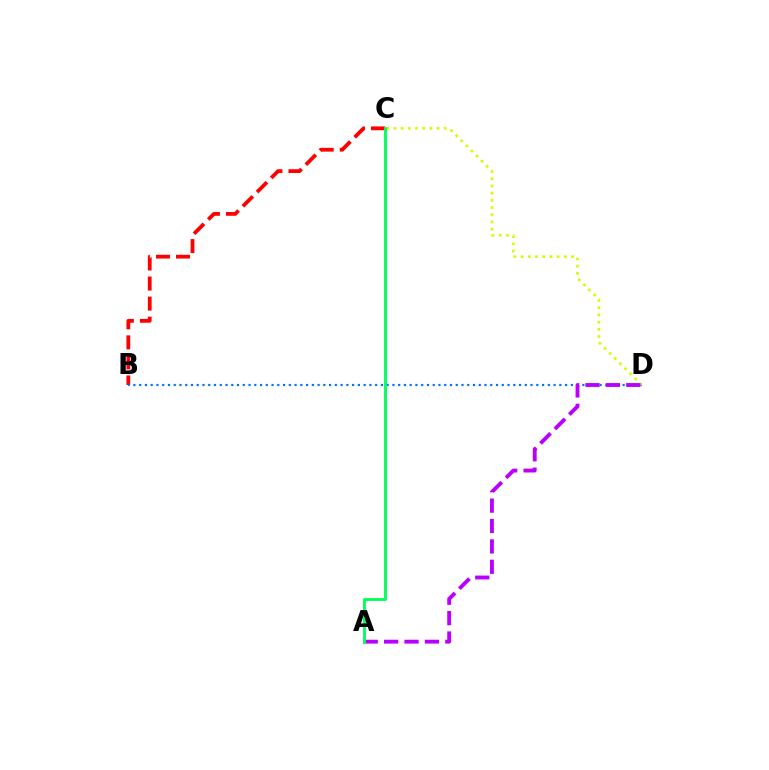{('B', 'C'): [{'color': '#ff0000', 'line_style': 'dashed', 'thickness': 2.72}], ('B', 'D'): [{'color': '#0074ff', 'line_style': 'dotted', 'thickness': 1.56}], ('C', 'D'): [{'color': '#d1ff00', 'line_style': 'dotted', 'thickness': 1.96}], ('A', 'D'): [{'color': '#b900ff', 'line_style': 'dashed', 'thickness': 2.77}], ('A', 'C'): [{'color': '#00ff5c', 'line_style': 'solid', 'thickness': 2.07}]}